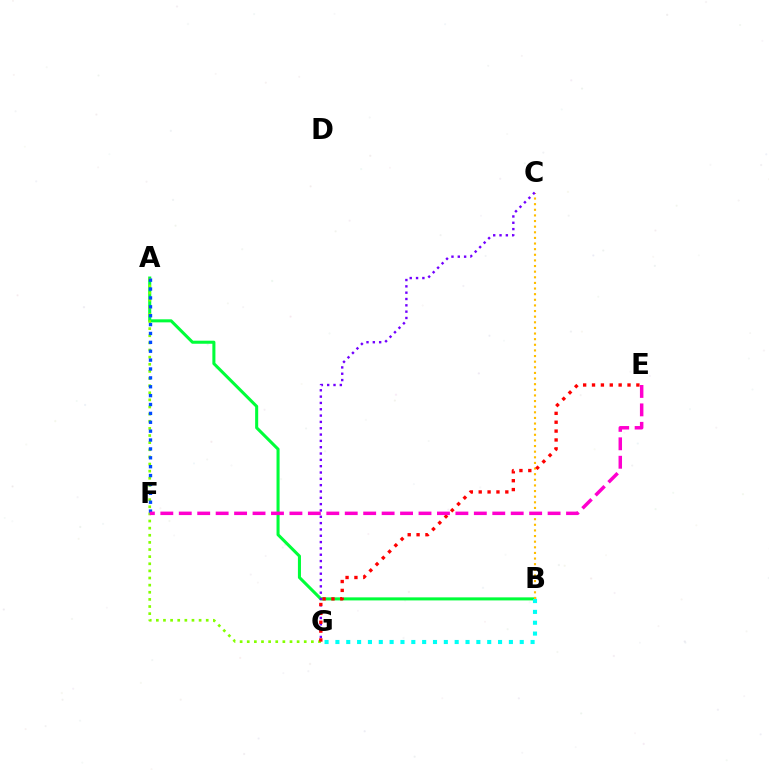{('A', 'B'): [{'color': '#00ff39', 'line_style': 'solid', 'thickness': 2.2}], ('A', 'G'): [{'color': '#84ff00', 'line_style': 'dotted', 'thickness': 1.94}], ('B', 'C'): [{'color': '#ffbd00', 'line_style': 'dotted', 'thickness': 1.53}], ('C', 'G'): [{'color': '#7200ff', 'line_style': 'dotted', 'thickness': 1.72}], ('B', 'G'): [{'color': '#00fff6', 'line_style': 'dotted', 'thickness': 2.95}], ('E', 'G'): [{'color': '#ff0000', 'line_style': 'dotted', 'thickness': 2.41}], ('A', 'F'): [{'color': '#004bff', 'line_style': 'dotted', 'thickness': 2.41}], ('E', 'F'): [{'color': '#ff00cf', 'line_style': 'dashed', 'thickness': 2.51}]}